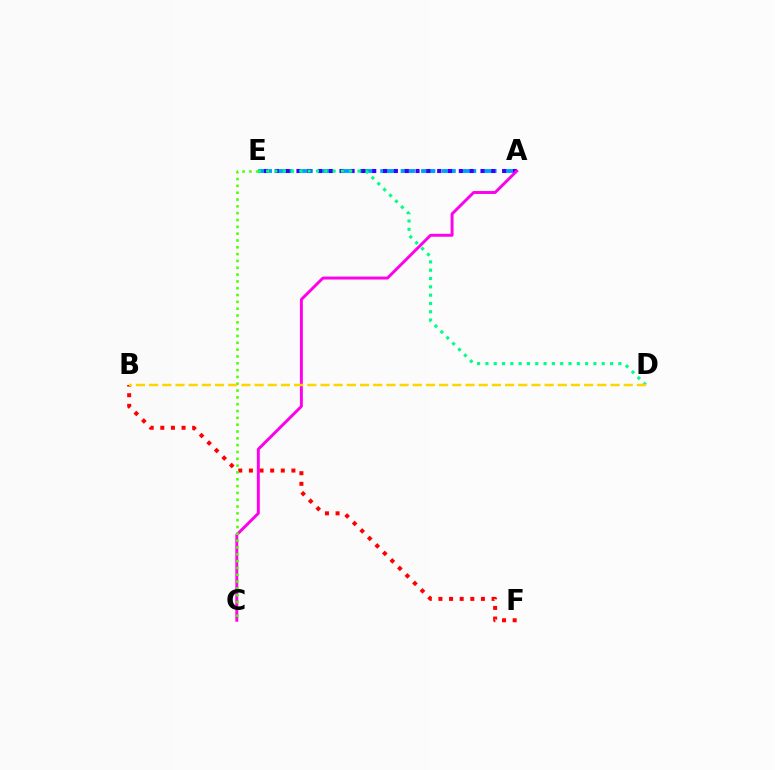{('B', 'F'): [{'color': '#ff0000', 'line_style': 'dotted', 'thickness': 2.89}], ('A', 'E'): [{'color': '#009eff', 'line_style': 'dashed', 'thickness': 2.77}, {'color': '#3700ff', 'line_style': 'dotted', 'thickness': 2.94}], ('A', 'C'): [{'color': '#ff00ed', 'line_style': 'solid', 'thickness': 2.12}], ('D', 'E'): [{'color': '#00ff86', 'line_style': 'dotted', 'thickness': 2.26}], ('C', 'E'): [{'color': '#4fff00', 'line_style': 'dotted', 'thickness': 1.85}], ('B', 'D'): [{'color': '#ffd500', 'line_style': 'dashed', 'thickness': 1.79}]}